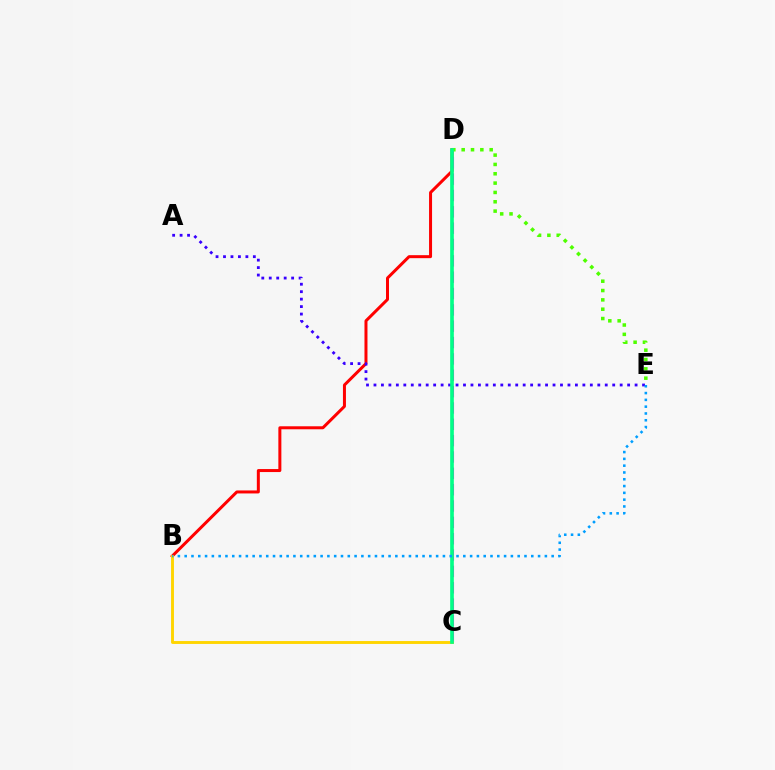{('B', 'D'): [{'color': '#ff0000', 'line_style': 'solid', 'thickness': 2.16}], ('A', 'E'): [{'color': '#3700ff', 'line_style': 'dotted', 'thickness': 2.03}], ('C', 'D'): [{'color': '#ff00ed', 'line_style': 'dashed', 'thickness': 2.22}, {'color': '#00ff86', 'line_style': 'solid', 'thickness': 2.62}], ('D', 'E'): [{'color': '#4fff00', 'line_style': 'dotted', 'thickness': 2.54}], ('B', 'C'): [{'color': '#ffd500', 'line_style': 'solid', 'thickness': 2.08}], ('B', 'E'): [{'color': '#009eff', 'line_style': 'dotted', 'thickness': 1.85}]}